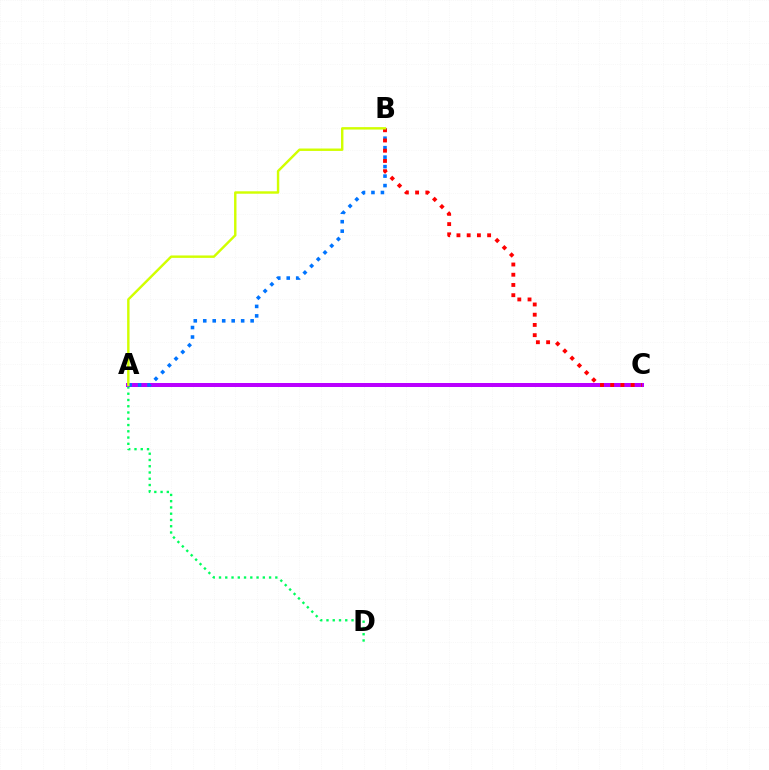{('A', 'D'): [{'color': '#00ff5c', 'line_style': 'dotted', 'thickness': 1.7}], ('A', 'C'): [{'color': '#b900ff', 'line_style': 'solid', 'thickness': 2.88}], ('A', 'B'): [{'color': '#0074ff', 'line_style': 'dotted', 'thickness': 2.58}, {'color': '#d1ff00', 'line_style': 'solid', 'thickness': 1.75}], ('B', 'C'): [{'color': '#ff0000', 'line_style': 'dotted', 'thickness': 2.78}]}